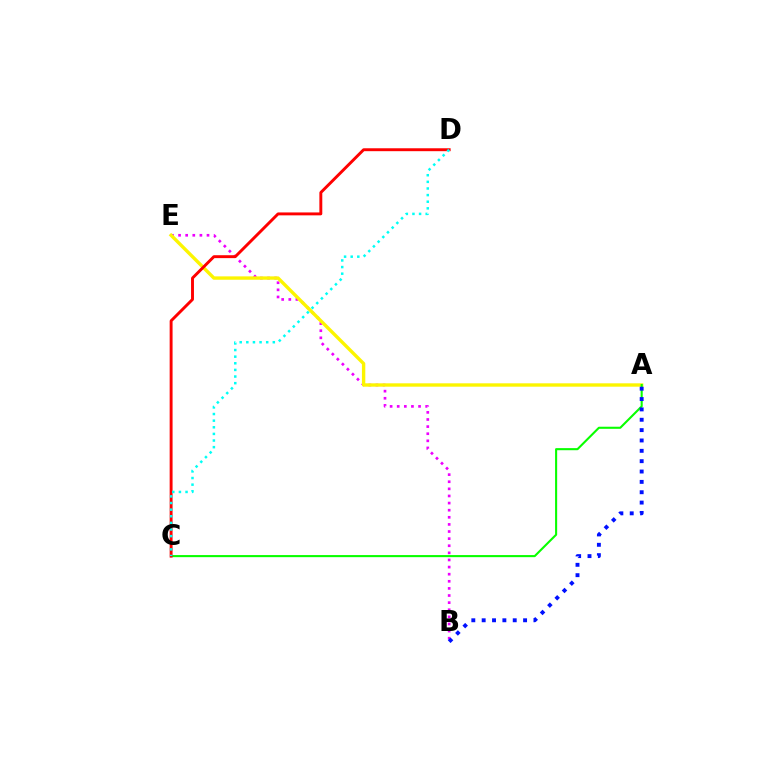{('B', 'E'): [{'color': '#ee00ff', 'line_style': 'dotted', 'thickness': 1.93}], ('A', 'E'): [{'color': '#fcf500', 'line_style': 'solid', 'thickness': 2.43}], ('A', 'C'): [{'color': '#08ff00', 'line_style': 'solid', 'thickness': 1.51}], ('A', 'B'): [{'color': '#0010ff', 'line_style': 'dotted', 'thickness': 2.81}], ('C', 'D'): [{'color': '#ff0000', 'line_style': 'solid', 'thickness': 2.1}, {'color': '#00fff6', 'line_style': 'dotted', 'thickness': 1.8}]}